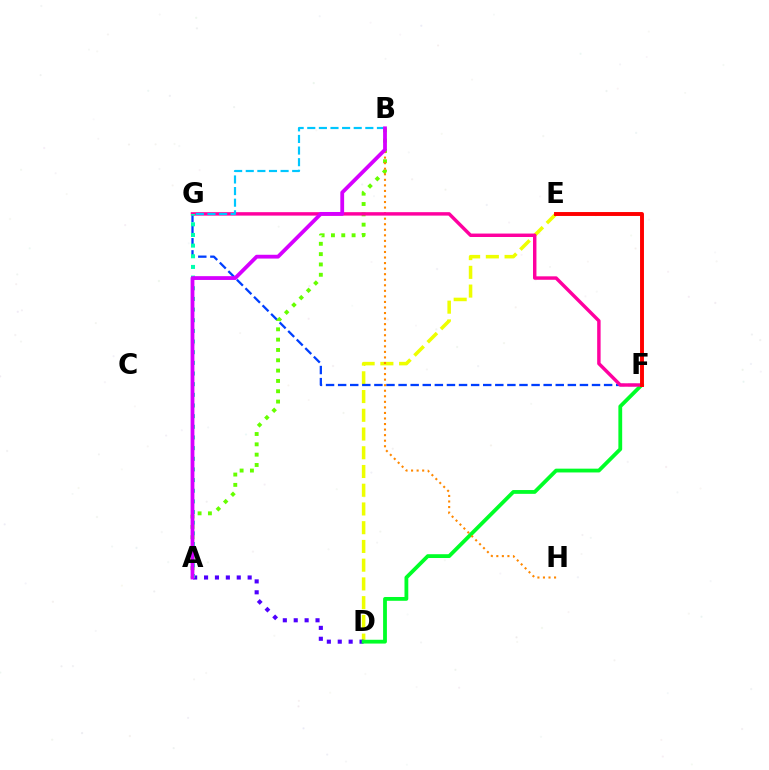{('D', 'E'): [{'color': '#eeff00', 'line_style': 'dashed', 'thickness': 2.55}], ('F', 'G'): [{'color': '#003fff', 'line_style': 'dashed', 'thickness': 1.64}, {'color': '#ff00a0', 'line_style': 'solid', 'thickness': 2.48}], ('A', 'D'): [{'color': '#4f00ff', 'line_style': 'dotted', 'thickness': 2.96}], ('A', 'B'): [{'color': '#66ff00', 'line_style': 'dotted', 'thickness': 2.8}, {'color': '#d600ff', 'line_style': 'solid', 'thickness': 2.73}], ('D', 'F'): [{'color': '#00ff27', 'line_style': 'solid', 'thickness': 2.74}], ('B', 'H'): [{'color': '#ff8800', 'line_style': 'dotted', 'thickness': 1.51}], ('A', 'G'): [{'color': '#00ffaf', 'line_style': 'dotted', 'thickness': 2.9}], ('E', 'F'): [{'color': '#ff0000', 'line_style': 'solid', 'thickness': 2.82}], ('B', 'G'): [{'color': '#00c7ff', 'line_style': 'dashed', 'thickness': 1.58}]}